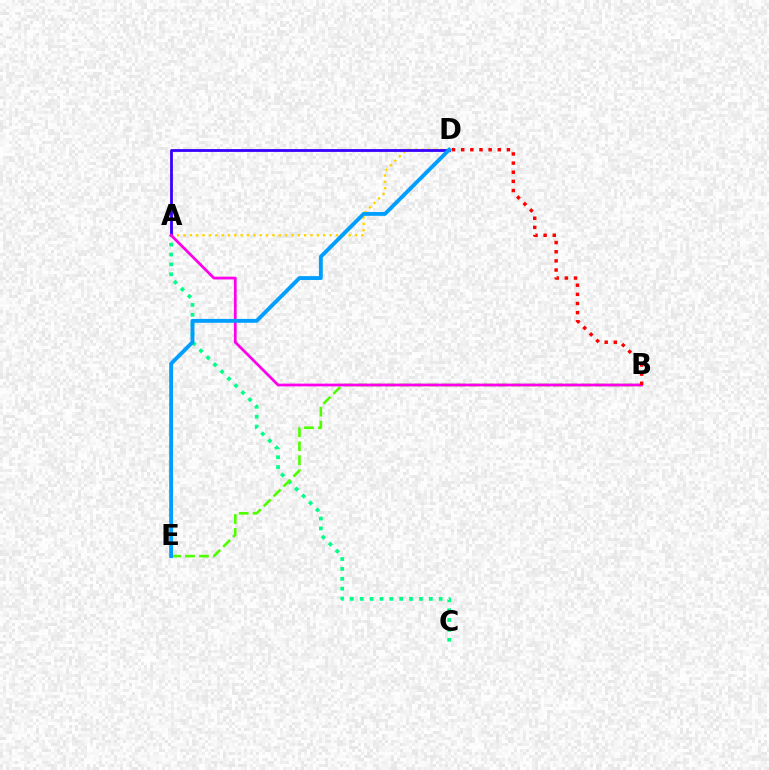{('A', 'D'): [{'color': '#ffd500', 'line_style': 'dotted', 'thickness': 1.73}, {'color': '#3700ff', 'line_style': 'solid', 'thickness': 2.01}], ('A', 'C'): [{'color': '#00ff86', 'line_style': 'dotted', 'thickness': 2.68}], ('B', 'E'): [{'color': '#4fff00', 'line_style': 'dashed', 'thickness': 1.9}], ('A', 'B'): [{'color': '#ff00ed', 'line_style': 'solid', 'thickness': 1.99}], ('D', 'E'): [{'color': '#009eff', 'line_style': 'solid', 'thickness': 2.78}], ('B', 'D'): [{'color': '#ff0000', 'line_style': 'dotted', 'thickness': 2.48}]}